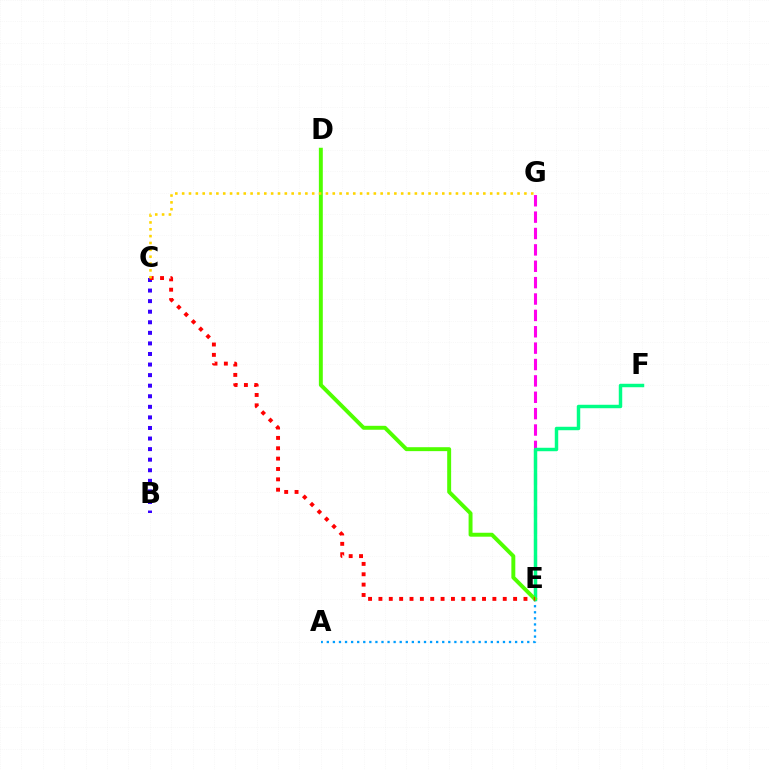{('B', 'C'): [{'color': '#3700ff', 'line_style': 'dotted', 'thickness': 2.87}], ('E', 'G'): [{'color': '#ff00ed', 'line_style': 'dashed', 'thickness': 2.22}], ('E', 'F'): [{'color': '#00ff86', 'line_style': 'solid', 'thickness': 2.49}], ('A', 'E'): [{'color': '#009eff', 'line_style': 'dotted', 'thickness': 1.65}], ('D', 'E'): [{'color': '#4fff00', 'line_style': 'solid', 'thickness': 2.83}], ('C', 'E'): [{'color': '#ff0000', 'line_style': 'dotted', 'thickness': 2.81}], ('C', 'G'): [{'color': '#ffd500', 'line_style': 'dotted', 'thickness': 1.86}]}